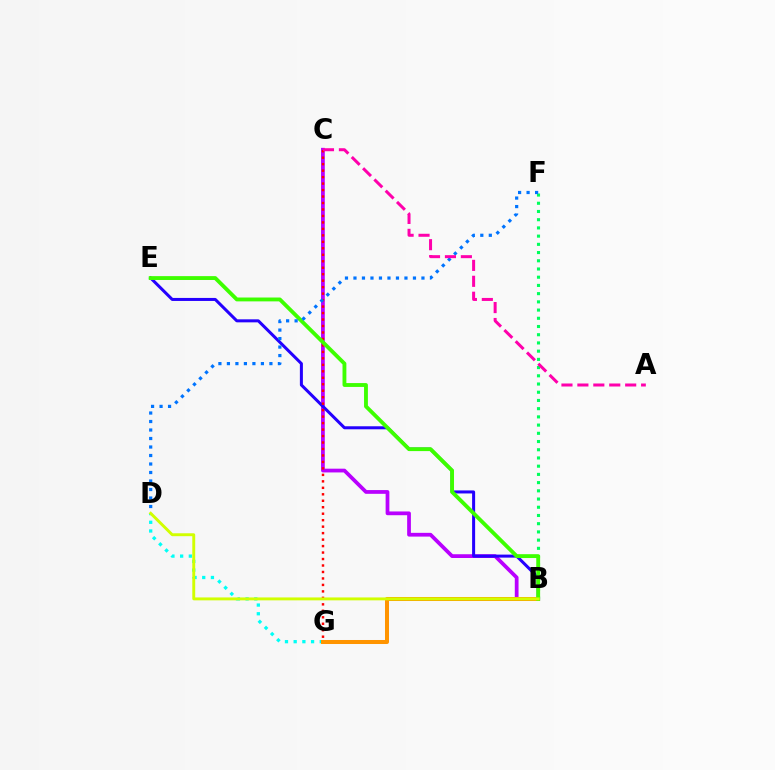{('B', 'C'): [{'color': '#b900ff', 'line_style': 'solid', 'thickness': 2.7}], ('D', 'G'): [{'color': '#00fff6', 'line_style': 'dotted', 'thickness': 2.36}], ('B', 'E'): [{'color': '#2500ff', 'line_style': 'solid', 'thickness': 2.17}, {'color': '#3dff00', 'line_style': 'solid', 'thickness': 2.77}], ('C', 'G'): [{'color': '#ff0000', 'line_style': 'dotted', 'thickness': 1.76}], ('B', 'F'): [{'color': '#00ff5c', 'line_style': 'dotted', 'thickness': 2.23}], ('B', 'G'): [{'color': '#ff9400', 'line_style': 'solid', 'thickness': 2.89}], ('D', 'F'): [{'color': '#0074ff', 'line_style': 'dotted', 'thickness': 2.31}], ('B', 'D'): [{'color': '#d1ff00', 'line_style': 'solid', 'thickness': 2.09}], ('A', 'C'): [{'color': '#ff00ac', 'line_style': 'dashed', 'thickness': 2.16}]}